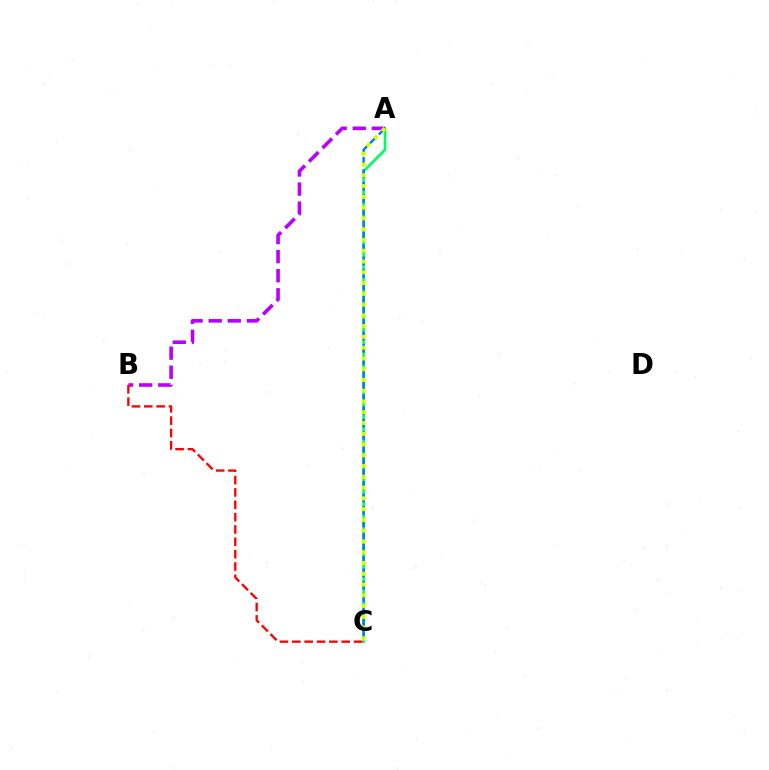{('A', 'C'): [{'color': '#00ff5c', 'line_style': 'solid', 'thickness': 1.89}, {'color': '#0074ff', 'line_style': 'dashed', 'thickness': 1.69}, {'color': '#d1ff00', 'line_style': 'dotted', 'thickness': 2.93}], ('A', 'B'): [{'color': '#b900ff', 'line_style': 'dashed', 'thickness': 2.59}], ('B', 'C'): [{'color': '#ff0000', 'line_style': 'dashed', 'thickness': 1.68}]}